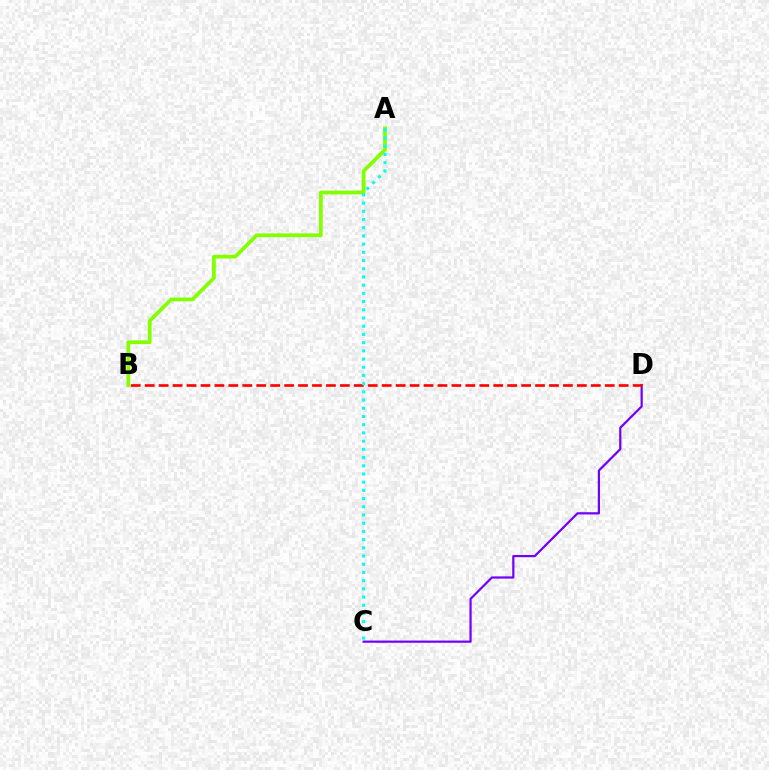{('A', 'B'): [{'color': '#84ff00', 'line_style': 'solid', 'thickness': 2.71}], ('C', 'D'): [{'color': '#7200ff', 'line_style': 'solid', 'thickness': 1.6}], ('B', 'D'): [{'color': '#ff0000', 'line_style': 'dashed', 'thickness': 1.89}], ('A', 'C'): [{'color': '#00fff6', 'line_style': 'dotted', 'thickness': 2.23}]}